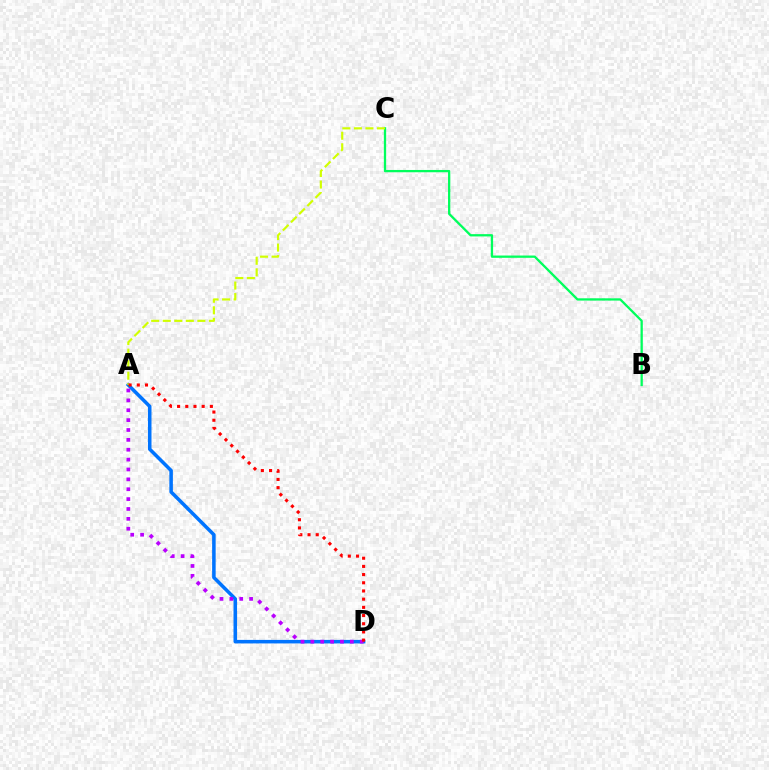{('A', 'D'): [{'color': '#0074ff', 'line_style': 'solid', 'thickness': 2.55}, {'color': '#b900ff', 'line_style': 'dotted', 'thickness': 2.68}, {'color': '#ff0000', 'line_style': 'dotted', 'thickness': 2.23}], ('B', 'C'): [{'color': '#00ff5c', 'line_style': 'solid', 'thickness': 1.65}], ('A', 'C'): [{'color': '#d1ff00', 'line_style': 'dashed', 'thickness': 1.57}]}